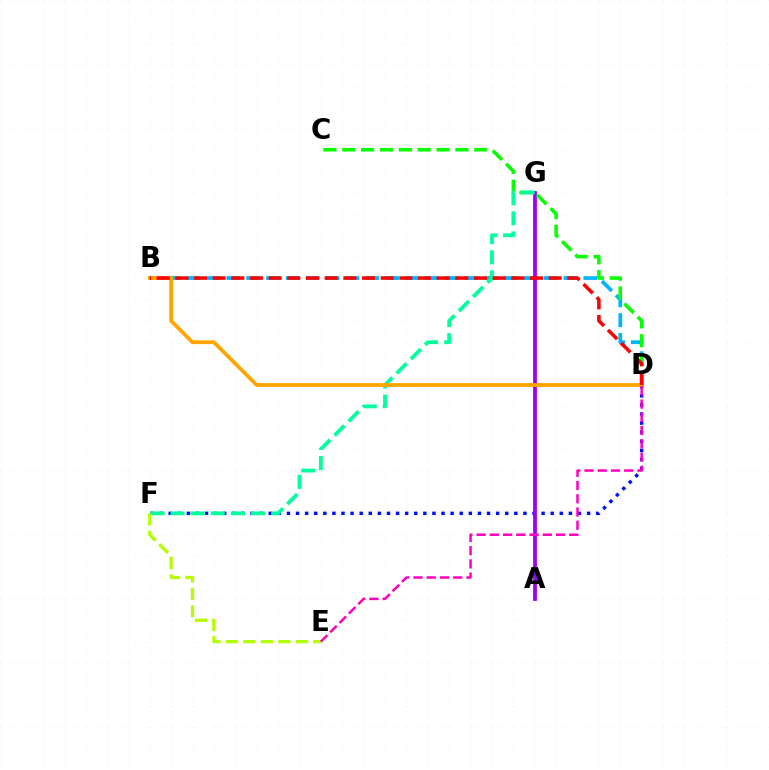{('B', 'D'): [{'color': '#00b5ff', 'line_style': 'dashed', 'thickness': 2.69}, {'color': '#ffa500', 'line_style': 'solid', 'thickness': 2.73}, {'color': '#ff0000', 'line_style': 'dashed', 'thickness': 2.54}], ('D', 'F'): [{'color': '#0010ff', 'line_style': 'dotted', 'thickness': 2.47}], ('A', 'G'): [{'color': '#9b00ff', 'line_style': 'solid', 'thickness': 2.72}], ('C', 'D'): [{'color': '#08ff00', 'line_style': 'dashed', 'thickness': 2.56}], ('F', 'G'): [{'color': '#00ff9d', 'line_style': 'dashed', 'thickness': 2.73}], ('E', 'F'): [{'color': '#b3ff00', 'line_style': 'dashed', 'thickness': 2.37}], ('D', 'E'): [{'color': '#ff00bd', 'line_style': 'dashed', 'thickness': 1.8}]}